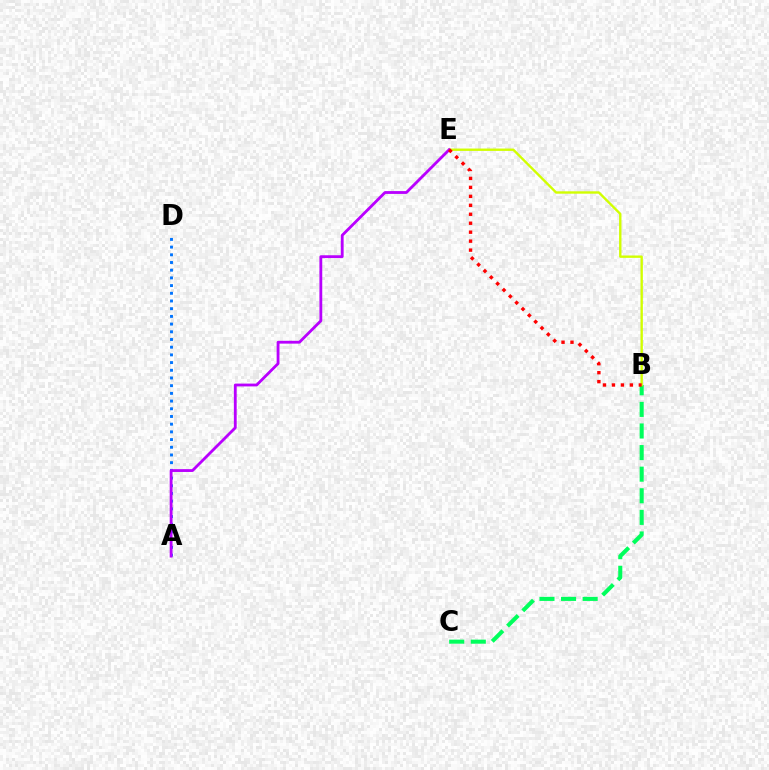{('B', 'C'): [{'color': '#00ff5c', 'line_style': 'dashed', 'thickness': 2.93}], ('A', 'D'): [{'color': '#0074ff', 'line_style': 'dotted', 'thickness': 2.09}], ('B', 'E'): [{'color': '#d1ff00', 'line_style': 'solid', 'thickness': 1.71}, {'color': '#ff0000', 'line_style': 'dotted', 'thickness': 2.44}], ('A', 'E'): [{'color': '#b900ff', 'line_style': 'solid', 'thickness': 2.03}]}